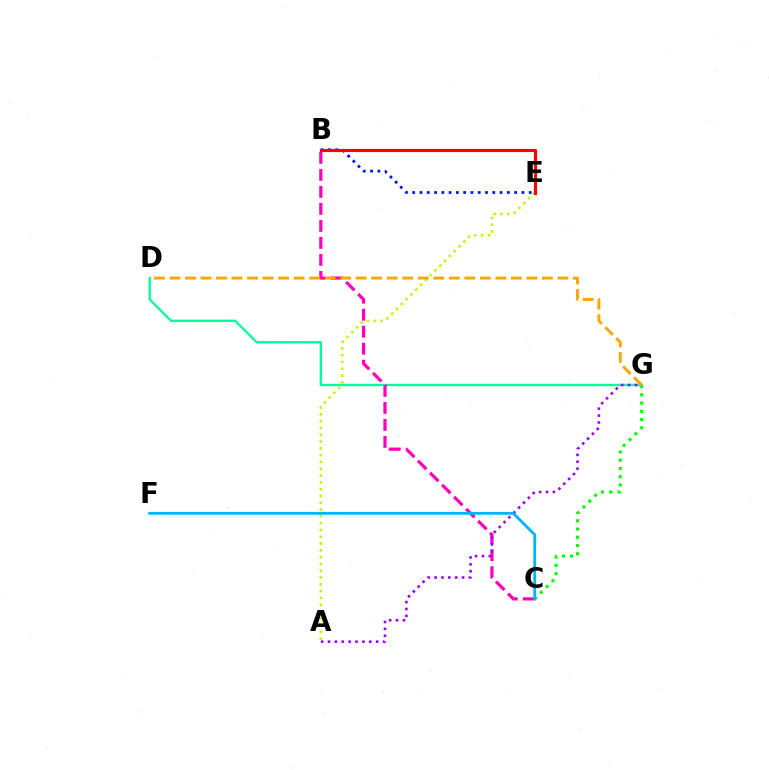{('B', 'E'): [{'color': '#0010ff', 'line_style': 'dotted', 'thickness': 1.98}, {'color': '#ff0000', 'line_style': 'solid', 'thickness': 2.27}], ('C', 'G'): [{'color': '#08ff00', 'line_style': 'dotted', 'thickness': 2.24}], ('D', 'G'): [{'color': '#00ff9d', 'line_style': 'solid', 'thickness': 1.69}, {'color': '#ffa500', 'line_style': 'dashed', 'thickness': 2.11}], ('B', 'C'): [{'color': '#ff00bd', 'line_style': 'dashed', 'thickness': 2.31}], ('A', 'G'): [{'color': '#9b00ff', 'line_style': 'dotted', 'thickness': 1.87}], ('A', 'E'): [{'color': '#b3ff00', 'line_style': 'dotted', 'thickness': 1.85}], ('C', 'F'): [{'color': '#00b5ff', 'line_style': 'solid', 'thickness': 2.04}]}